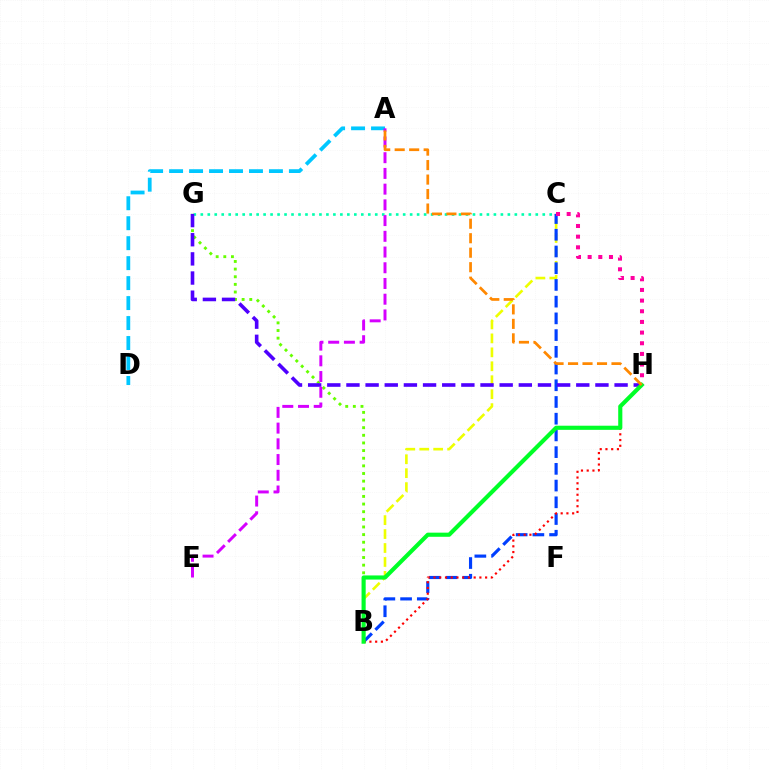{('A', 'D'): [{'color': '#00c7ff', 'line_style': 'dashed', 'thickness': 2.71}], ('B', 'C'): [{'color': '#eeff00', 'line_style': 'dashed', 'thickness': 1.89}, {'color': '#003fff', 'line_style': 'dashed', 'thickness': 2.27}], ('C', 'G'): [{'color': '#00ffaf', 'line_style': 'dotted', 'thickness': 1.9}], ('B', 'G'): [{'color': '#66ff00', 'line_style': 'dotted', 'thickness': 2.08}], ('G', 'H'): [{'color': '#4f00ff', 'line_style': 'dashed', 'thickness': 2.6}], ('B', 'H'): [{'color': '#ff0000', 'line_style': 'dotted', 'thickness': 1.56}, {'color': '#00ff27', 'line_style': 'solid', 'thickness': 2.97}], ('C', 'H'): [{'color': '#ff00a0', 'line_style': 'dotted', 'thickness': 2.9}], ('A', 'E'): [{'color': '#d600ff', 'line_style': 'dashed', 'thickness': 2.14}], ('A', 'H'): [{'color': '#ff8800', 'line_style': 'dashed', 'thickness': 1.97}]}